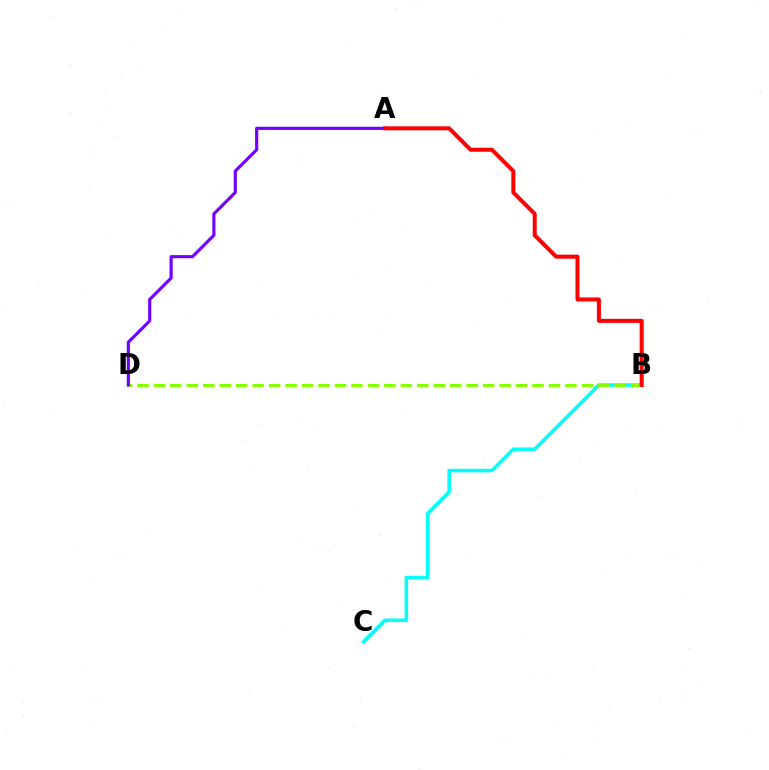{('B', 'C'): [{'color': '#00fff6', 'line_style': 'solid', 'thickness': 2.55}], ('B', 'D'): [{'color': '#84ff00', 'line_style': 'dashed', 'thickness': 2.24}], ('A', 'D'): [{'color': '#7200ff', 'line_style': 'solid', 'thickness': 2.26}], ('A', 'B'): [{'color': '#ff0000', 'line_style': 'solid', 'thickness': 2.89}]}